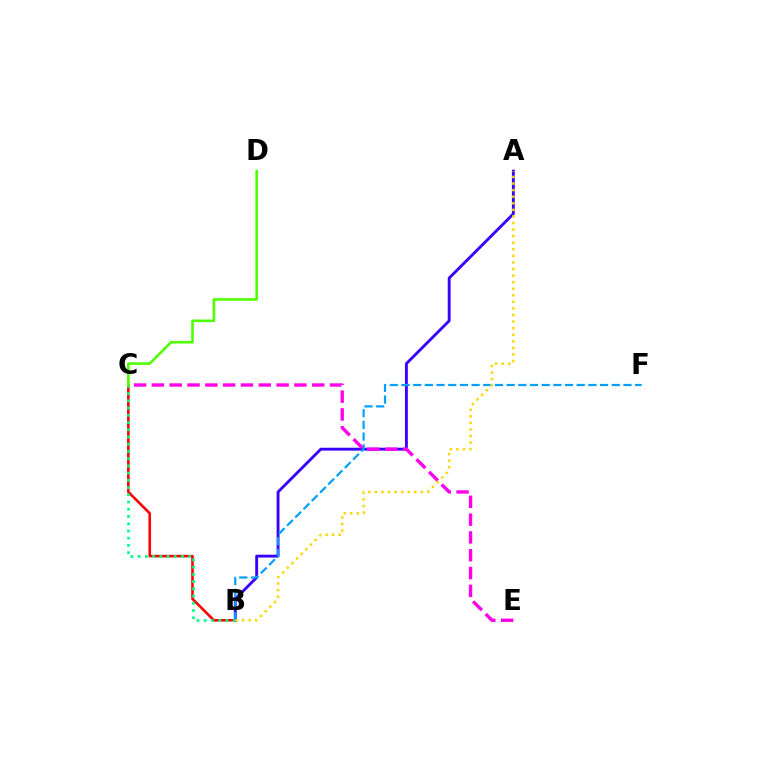{('B', 'C'): [{'color': '#ff0000', 'line_style': 'solid', 'thickness': 1.86}, {'color': '#00ff86', 'line_style': 'dotted', 'thickness': 1.96}], ('A', 'B'): [{'color': '#3700ff', 'line_style': 'solid', 'thickness': 2.06}, {'color': '#ffd500', 'line_style': 'dotted', 'thickness': 1.79}], ('B', 'F'): [{'color': '#009eff', 'line_style': 'dashed', 'thickness': 1.59}], ('C', 'E'): [{'color': '#ff00ed', 'line_style': 'dashed', 'thickness': 2.42}], ('C', 'D'): [{'color': '#4fff00', 'line_style': 'solid', 'thickness': 1.87}]}